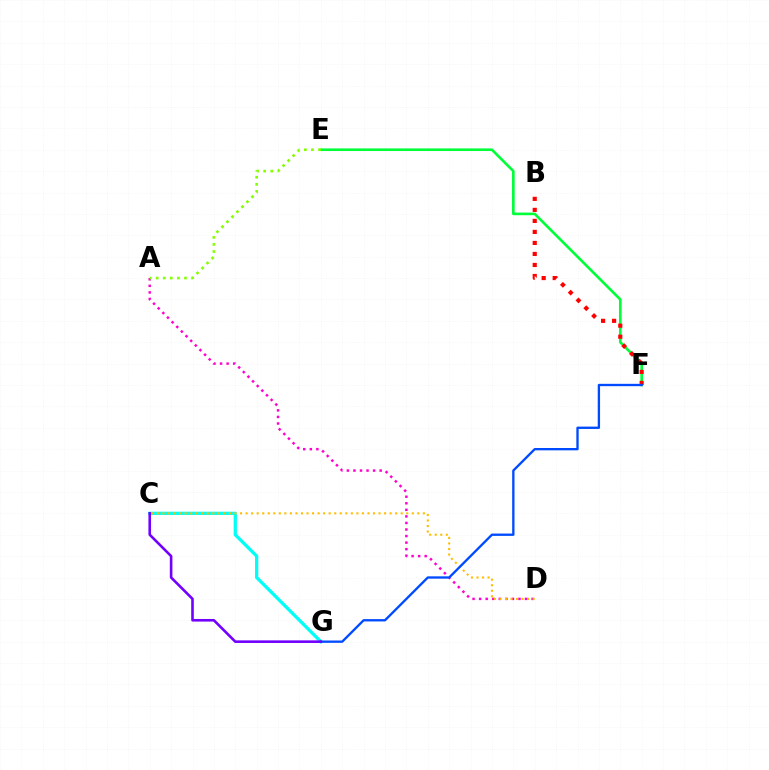{('C', 'G'): [{'color': '#00fff6', 'line_style': 'solid', 'thickness': 2.35}, {'color': '#7200ff', 'line_style': 'solid', 'thickness': 1.88}], ('A', 'D'): [{'color': '#ff00cf', 'line_style': 'dotted', 'thickness': 1.78}], ('C', 'D'): [{'color': '#ffbd00', 'line_style': 'dotted', 'thickness': 1.51}], ('E', 'F'): [{'color': '#00ff39', 'line_style': 'solid', 'thickness': 1.9}], ('B', 'F'): [{'color': '#ff0000', 'line_style': 'dotted', 'thickness': 2.99}], ('F', 'G'): [{'color': '#004bff', 'line_style': 'solid', 'thickness': 1.68}], ('A', 'E'): [{'color': '#84ff00', 'line_style': 'dotted', 'thickness': 1.92}]}